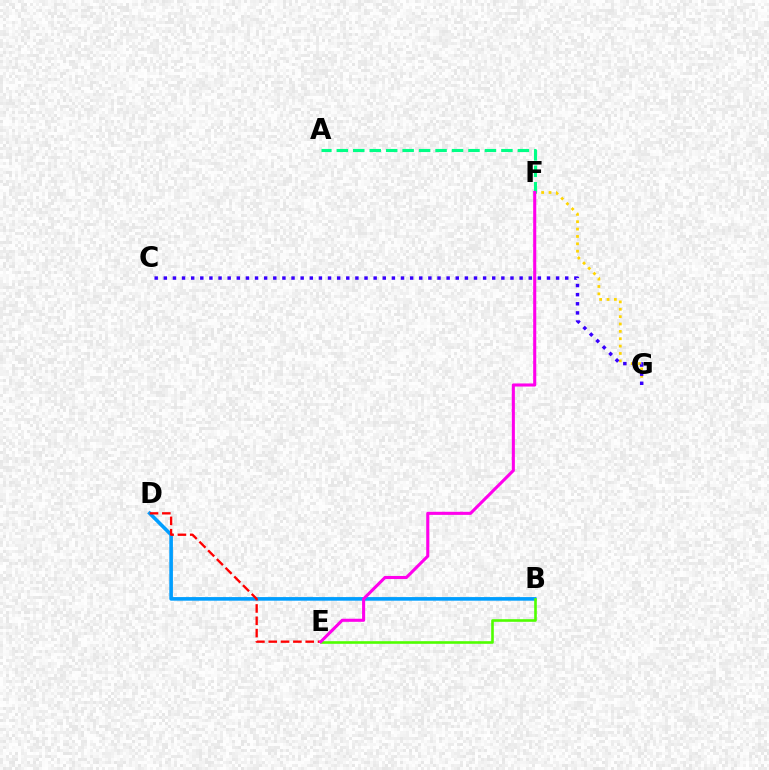{('B', 'D'): [{'color': '#009eff', 'line_style': 'solid', 'thickness': 2.6}], ('F', 'G'): [{'color': '#ffd500', 'line_style': 'dotted', 'thickness': 2.0}], ('A', 'F'): [{'color': '#00ff86', 'line_style': 'dashed', 'thickness': 2.24}], ('C', 'G'): [{'color': '#3700ff', 'line_style': 'dotted', 'thickness': 2.48}], ('D', 'E'): [{'color': '#ff0000', 'line_style': 'dashed', 'thickness': 1.67}], ('B', 'E'): [{'color': '#4fff00', 'line_style': 'solid', 'thickness': 1.88}], ('E', 'F'): [{'color': '#ff00ed', 'line_style': 'solid', 'thickness': 2.22}]}